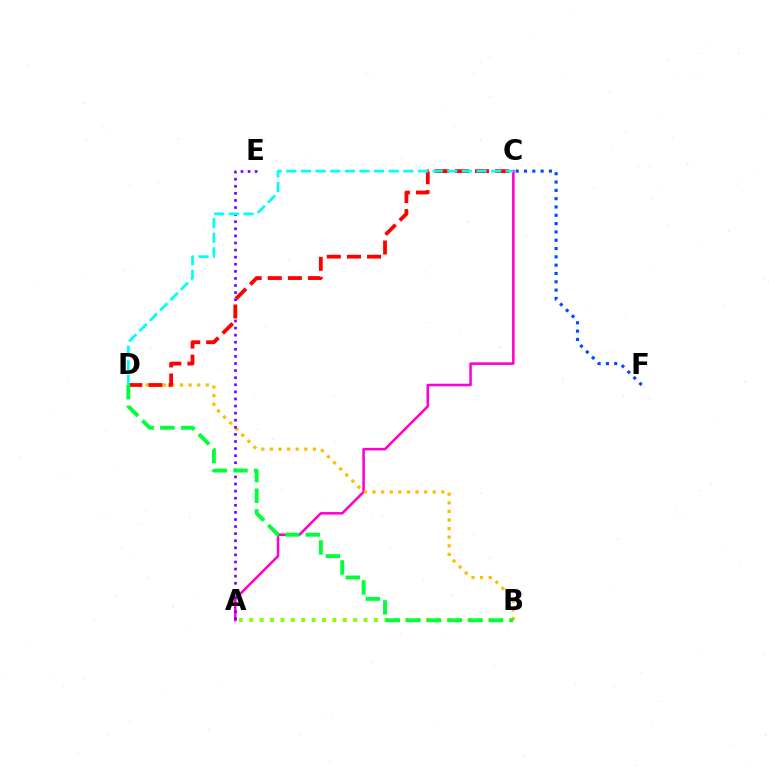{('A', 'C'): [{'color': '#ff00cf', 'line_style': 'solid', 'thickness': 1.83}], ('B', 'D'): [{'color': '#ffbd00', 'line_style': 'dotted', 'thickness': 2.34}, {'color': '#00ff39', 'line_style': 'dashed', 'thickness': 2.81}], ('A', 'E'): [{'color': '#7200ff', 'line_style': 'dotted', 'thickness': 1.93}], ('C', 'F'): [{'color': '#004bff', 'line_style': 'dotted', 'thickness': 2.26}], ('A', 'B'): [{'color': '#84ff00', 'line_style': 'dotted', 'thickness': 2.82}], ('C', 'D'): [{'color': '#ff0000', 'line_style': 'dashed', 'thickness': 2.73}, {'color': '#00fff6', 'line_style': 'dashed', 'thickness': 1.99}]}